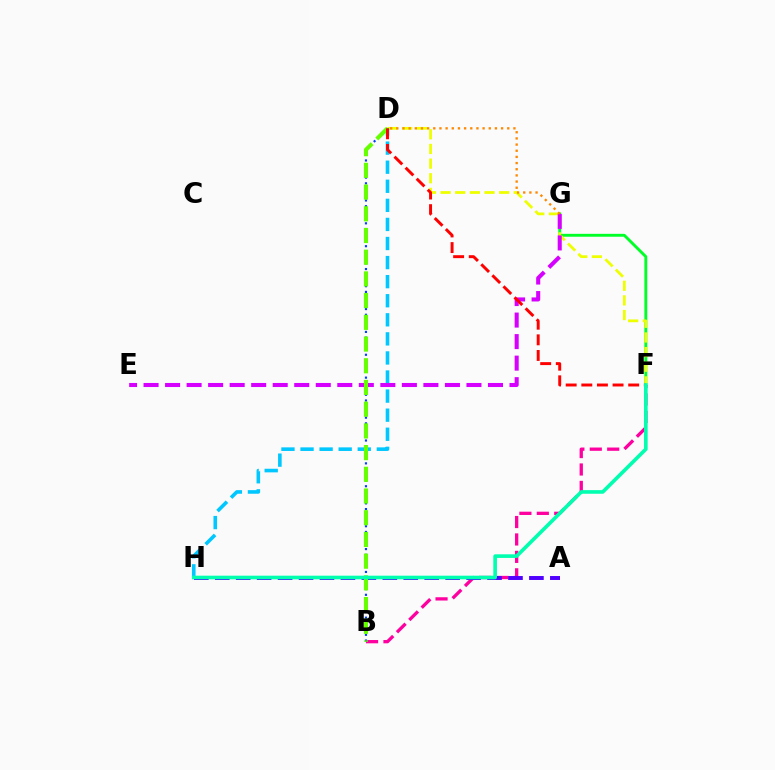{('F', 'G'): [{'color': '#00ff27', 'line_style': 'solid', 'thickness': 2.09}], ('B', 'F'): [{'color': '#ff00a0', 'line_style': 'dashed', 'thickness': 2.37}], ('A', 'H'): [{'color': '#4f00ff', 'line_style': 'dashed', 'thickness': 2.85}], ('D', 'F'): [{'color': '#eeff00', 'line_style': 'dashed', 'thickness': 1.99}, {'color': '#ff0000', 'line_style': 'dashed', 'thickness': 2.12}], ('B', 'D'): [{'color': '#003fff', 'line_style': 'dotted', 'thickness': 1.55}, {'color': '#66ff00', 'line_style': 'dashed', 'thickness': 2.95}], ('D', 'H'): [{'color': '#00c7ff', 'line_style': 'dashed', 'thickness': 2.59}], ('E', 'G'): [{'color': '#d600ff', 'line_style': 'dashed', 'thickness': 2.92}], ('D', 'G'): [{'color': '#ff8800', 'line_style': 'dotted', 'thickness': 1.67}], ('F', 'H'): [{'color': '#00ffaf', 'line_style': 'solid', 'thickness': 2.61}]}